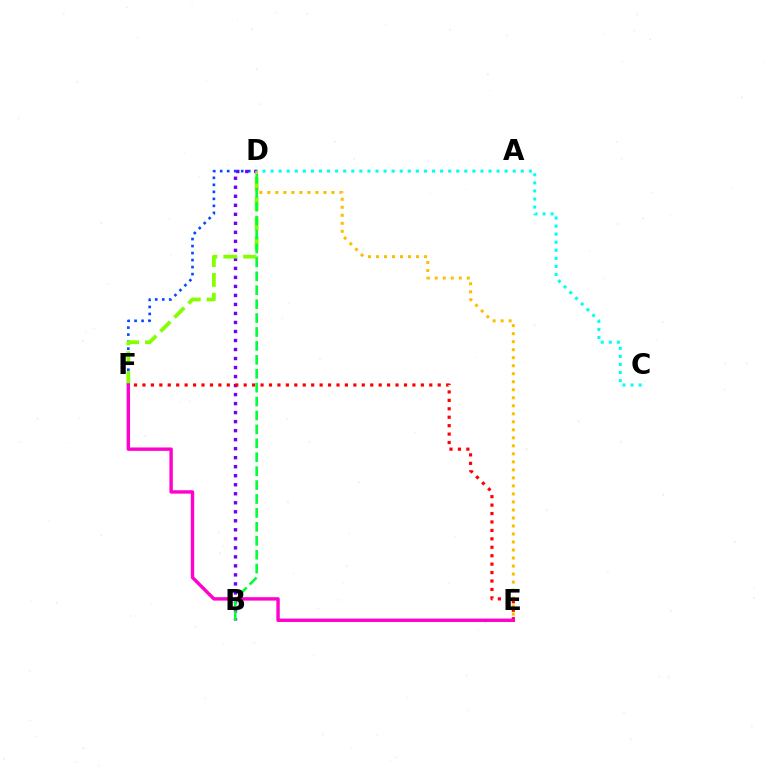{('B', 'D'): [{'color': '#7200ff', 'line_style': 'dotted', 'thickness': 2.45}, {'color': '#00ff39', 'line_style': 'dashed', 'thickness': 1.89}], ('D', 'F'): [{'color': '#004bff', 'line_style': 'dotted', 'thickness': 1.9}, {'color': '#84ff00', 'line_style': 'dashed', 'thickness': 2.69}], ('E', 'F'): [{'color': '#ff0000', 'line_style': 'dotted', 'thickness': 2.29}, {'color': '#ff00cf', 'line_style': 'solid', 'thickness': 2.45}], ('D', 'E'): [{'color': '#ffbd00', 'line_style': 'dotted', 'thickness': 2.18}], ('C', 'D'): [{'color': '#00fff6', 'line_style': 'dotted', 'thickness': 2.19}]}